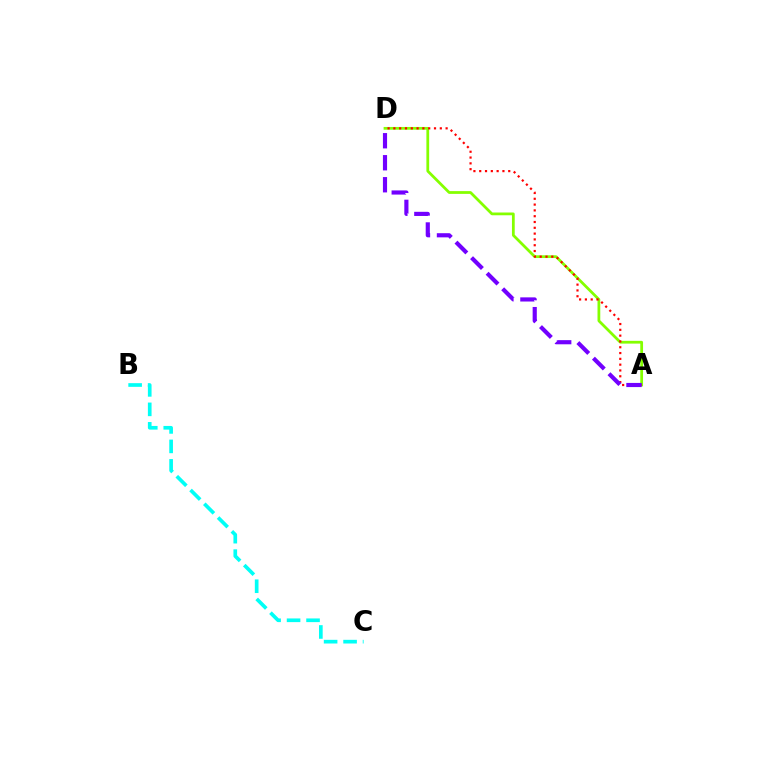{('A', 'D'): [{'color': '#84ff00', 'line_style': 'solid', 'thickness': 1.99}, {'color': '#ff0000', 'line_style': 'dotted', 'thickness': 1.58}, {'color': '#7200ff', 'line_style': 'dashed', 'thickness': 2.99}], ('B', 'C'): [{'color': '#00fff6', 'line_style': 'dashed', 'thickness': 2.65}]}